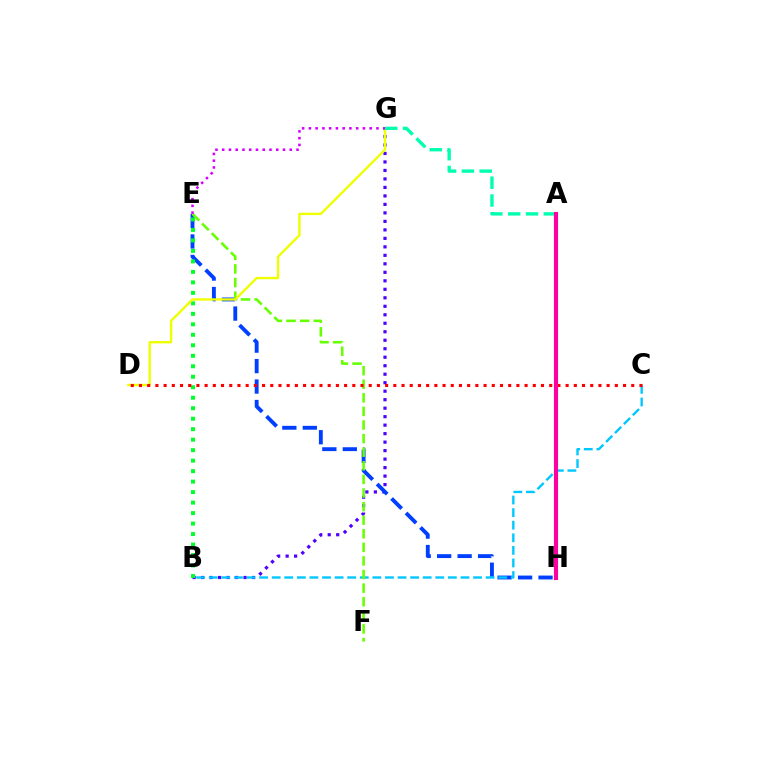{('B', 'G'): [{'color': '#4f00ff', 'line_style': 'dotted', 'thickness': 2.31}], ('E', 'H'): [{'color': '#003fff', 'line_style': 'dashed', 'thickness': 2.78}], ('B', 'C'): [{'color': '#00c7ff', 'line_style': 'dashed', 'thickness': 1.71}], ('E', 'F'): [{'color': '#66ff00', 'line_style': 'dashed', 'thickness': 1.85}], ('B', 'E'): [{'color': '#00ff27', 'line_style': 'dotted', 'thickness': 2.85}], ('A', 'H'): [{'color': '#ff8800', 'line_style': 'dashed', 'thickness': 1.63}, {'color': '#ff00a0', 'line_style': 'solid', 'thickness': 2.97}], ('D', 'G'): [{'color': '#eeff00', 'line_style': 'solid', 'thickness': 1.71}], ('A', 'G'): [{'color': '#00ffaf', 'line_style': 'dashed', 'thickness': 2.42}], ('C', 'D'): [{'color': '#ff0000', 'line_style': 'dotted', 'thickness': 2.23}], ('E', 'G'): [{'color': '#d600ff', 'line_style': 'dotted', 'thickness': 1.84}]}